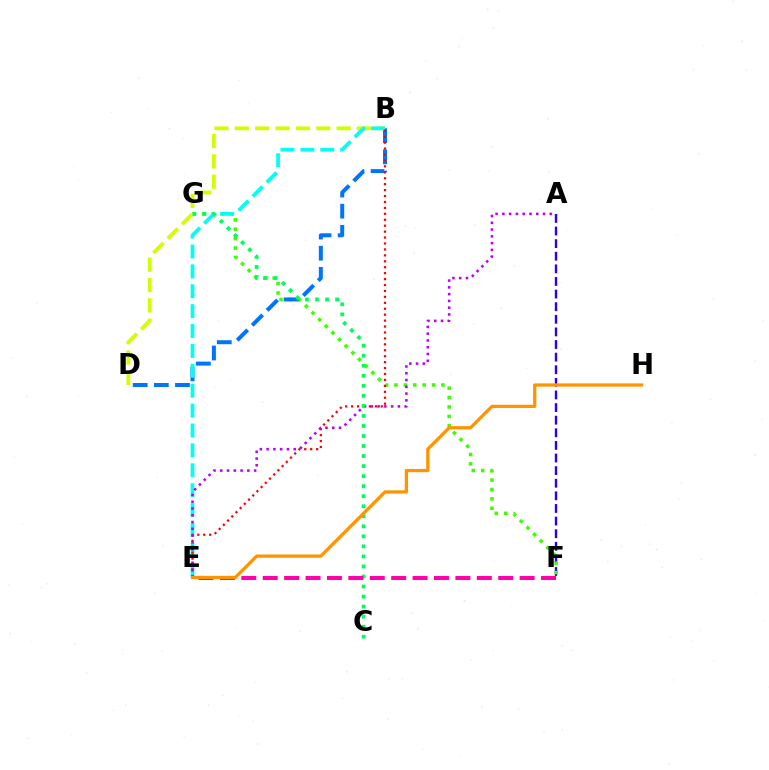{('A', 'F'): [{'color': '#2500ff', 'line_style': 'dashed', 'thickness': 1.71}], ('F', 'G'): [{'color': '#3dff00', 'line_style': 'dotted', 'thickness': 2.55}], ('B', 'D'): [{'color': '#0074ff', 'line_style': 'dashed', 'thickness': 2.87}, {'color': '#d1ff00', 'line_style': 'dashed', 'thickness': 2.76}], ('B', 'E'): [{'color': '#00fff6', 'line_style': 'dashed', 'thickness': 2.7}, {'color': '#ff0000', 'line_style': 'dotted', 'thickness': 1.61}], ('A', 'E'): [{'color': '#b900ff', 'line_style': 'dotted', 'thickness': 1.84}], ('C', 'G'): [{'color': '#00ff5c', 'line_style': 'dotted', 'thickness': 2.73}], ('E', 'F'): [{'color': '#ff00ac', 'line_style': 'dashed', 'thickness': 2.91}], ('E', 'H'): [{'color': '#ff9400', 'line_style': 'solid', 'thickness': 2.34}]}